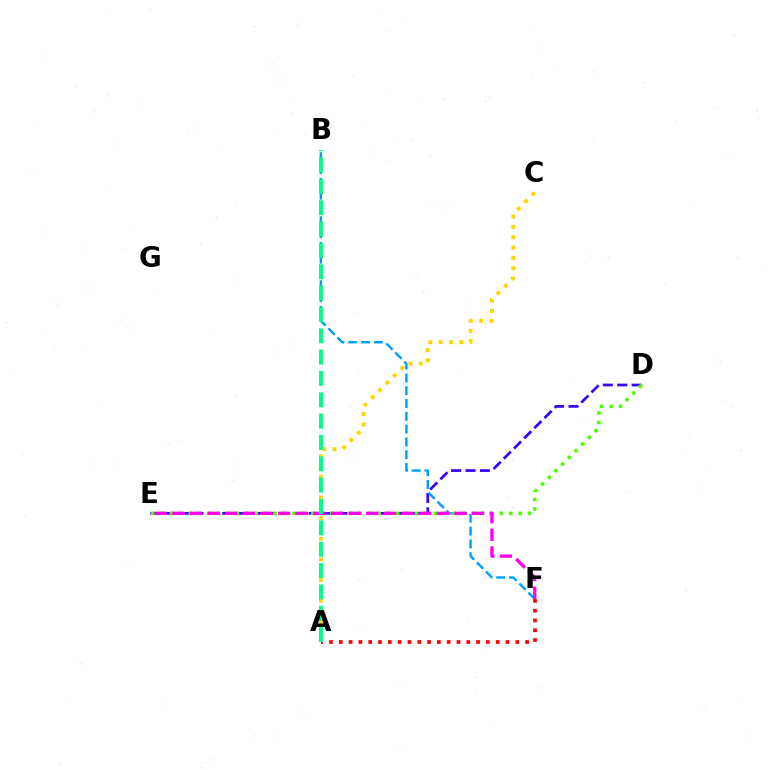{('A', 'F'): [{'color': '#ff0000', 'line_style': 'dotted', 'thickness': 2.66}], ('D', 'E'): [{'color': '#3700ff', 'line_style': 'dashed', 'thickness': 1.96}, {'color': '#4fff00', 'line_style': 'dotted', 'thickness': 2.56}], ('A', 'C'): [{'color': '#ffd500', 'line_style': 'dotted', 'thickness': 2.8}], ('B', 'F'): [{'color': '#009eff', 'line_style': 'dashed', 'thickness': 1.74}], ('E', 'F'): [{'color': '#ff00ed', 'line_style': 'dashed', 'thickness': 2.4}], ('A', 'B'): [{'color': '#00ff86', 'line_style': 'dashed', 'thickness': 2.9}]}